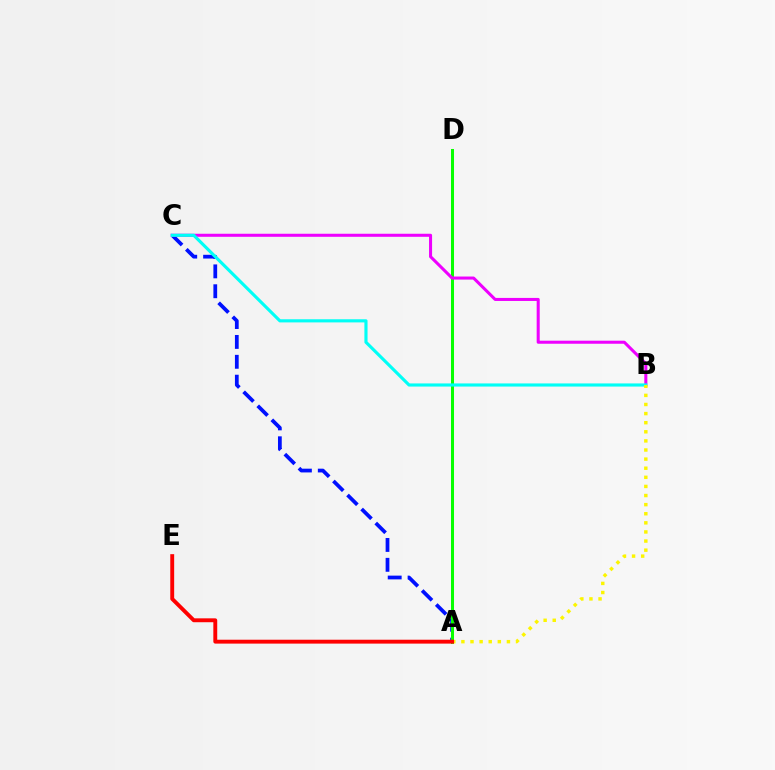{('A', 'C'): [{'color': '#0010ff', 'line_style': 'dashed', 'thickness': 2.7}], ('A', 'D'): [{'color': '#08ff00', 'line_style': 'solid', 'thickness': 2.18}], ('B', 'C'): [{'color': '#ee00ff', 'line_style': 'solid', 'thickness': 2.19}, {'color': '#00fff6', 'line_style': 'solid', 'thickness': 2.26}], ('A', 'B'): [{'color': '#fcf500', 'line_style': 'dotted', 'thickness': 2.47}], ('A', 'E'): [{'color': '#ff0000', 'line_style': 'solid', 'thickness': 2.8}]}